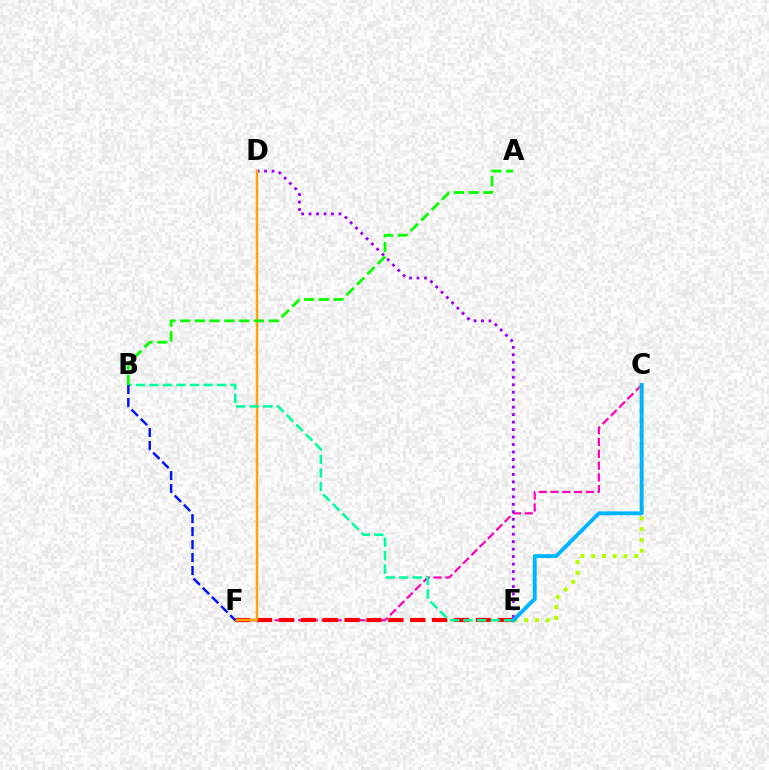{('C', 'F'): [{'color': '#ff00bd', 'line_style': 'dashed', 'thickness': 1.6}], ('E', 'F'): [{'color': '#ff0000', 'line_style': 'dashed', 'thickness': 2.97}], ('D', 'E'): [{'color': '#9b00ff', 'line_style': 'dotted', 'thickness': 2.03}], ('D', 'F'): [{'color': '#ffa500', 'line_style': 'solid', 'thickness': 1.78}], ('C', 'E'): [{'color': '#b3ff00', 'line_style': 'dotted', 'thickness': 2.93}, {'color': '#00b5ff', 'line_style': 'solid', 'thickness': 2.81}], ('B', 'E'): [{'color': '#00ff9d', 'line_style': 'dashed', 'thickness': 1.84}], ('B', 'F'): [{'color': '#0010ff', 'line_style': 'dashed', 'thickness': 1.76}], ('A', 'B'): [{'color': '#08ff00', 'line_style': 'dashed', 'thickness': 2.0}]}